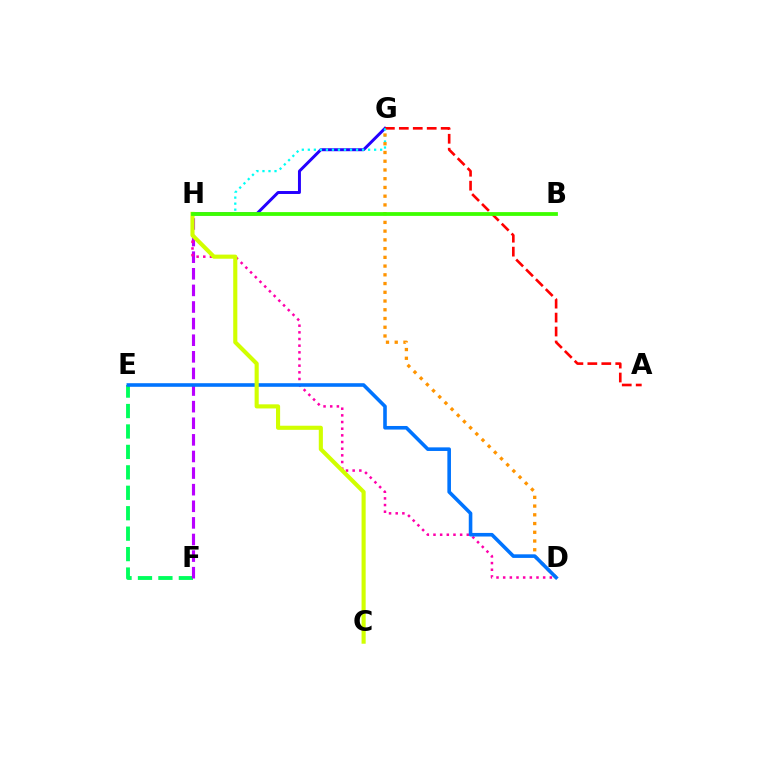{('E', 'F'): [{'color': '#00ff5c', 'line_style': 'dashed', 'thickness': 2.78}], ('G', 'H'): [{'color': '#2500ff', 'line_style': 'solid', 'thickness': 2.13}, {'color': '#00fff6', 'line_style': 'dotted', 'thickness': 1.64}], ('A', 'G'): [{'color': '#ff0000', 'line_style': 'dashed', 'thickness': 1.89}], ('D', 'G'): [{'color': '#ff9400', 'line_style': 'dotted', 'thickness': 2.37}], ('F', 'H'): [{'color': '#b900ff', 'line_style': 'dashed', 'thickness': 2.26}], ('D', 'H'): [{'color': '#ff00ac', 'line_style': 'dotted', 'thickness': 1.81}], ('D', 'E'): [{'color': '#0074ff', 'line_style': 'solid', 'thickness': 2.59}], ('C', 'H'): [{'color': '#d1ff00', 'line_style': 'solid', 'thickness': 2.96}], ('B', 'H'): [{'color': '#3dff00', 'line_style': 'solid', 'thickness': 2.73}]}